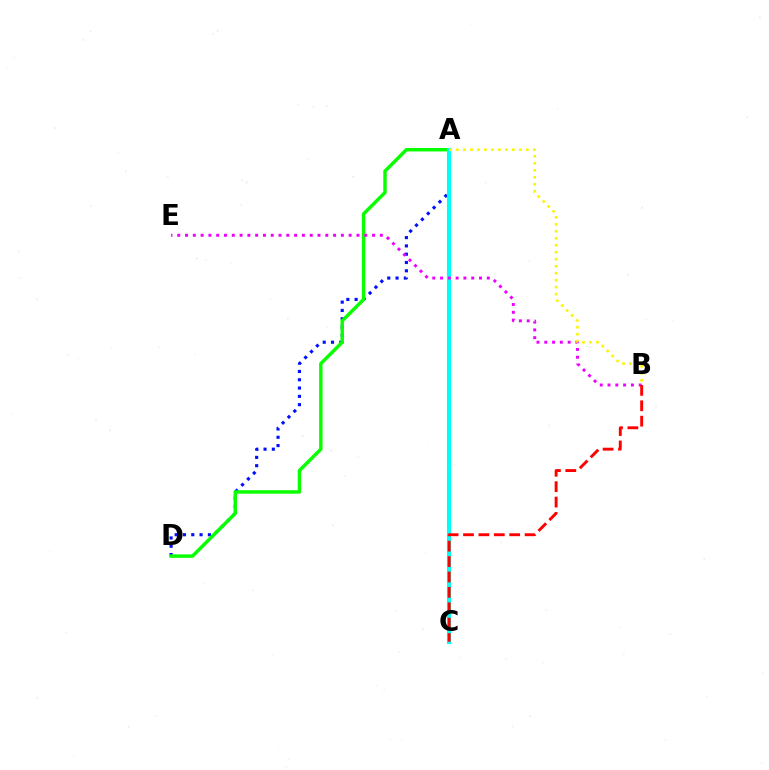{('A', 'D'): [{'color': '#0010ff', 'line_style': 'dotted', 'thickness': 2.25}, {'color': '#08ff00', 'line_style': 'solid', 'thickness': 2.47}], ('A', 'C'): [{'color': '#00fff6', 'line_style': 'solid', 'thickness': 2.98}], ('B', 'E'): [{'color': '#ee00ff', 'line_style': 'dotted', 'thickness': 2.12}], ('B', 'C'): [{'color': '#ff0000', 'line_style': 'dashed', 'thickness': 2.09}], ('A', 'B'): [{'color': '#fcf500', 'line_style': 'dotted', 'thickness': 1.9}]}